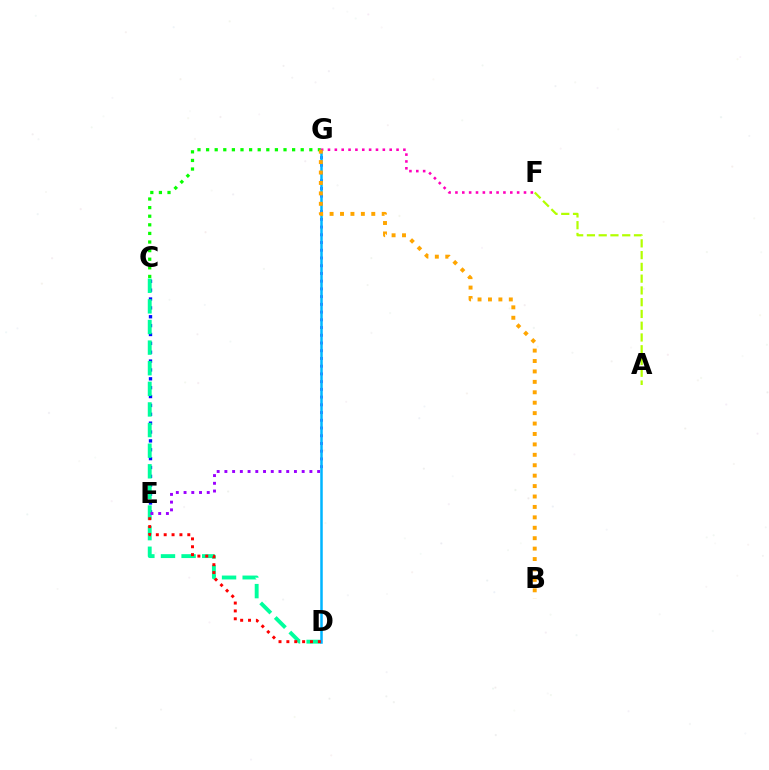{('C', 'E'): [{'color': '#0010ff', 'line_style': 'dotted', 'thickness': 2.41}], ('C', 'D'): [{'color': '#00ff9d', 'line_style': 'dashed', 'thickness': 2.8}], ('E', 'G'): [{'color': '#9b00ff', 'line_style': 'dotted', 'thickness': 2.1}], ('C', 'G'): [{'color': '#08ff00', 'line_style': 'dotted', 'thickness': 2.34}], ('D', 'G'): [{'color': '#00b5ff', 'line_style': 'solid', 'thickness': 1.81}], ('F', 'G'): [{'color': '#ff00bd', 'line_style': 'dotted', 'thickness': 1.86}], ('D', 'E'): [{'color': '#ff0000', 'line_style': 'dotted', 'thickness': 2.14}], ('B', 'G'): [{'color': '#ffa500', 'line_style': 'dotted', 'thickness': 2.83}], ('A', 'F'): [{'color': '#b3ff00', 'line_style': 'dashed', 'thickness': 1.6}]}